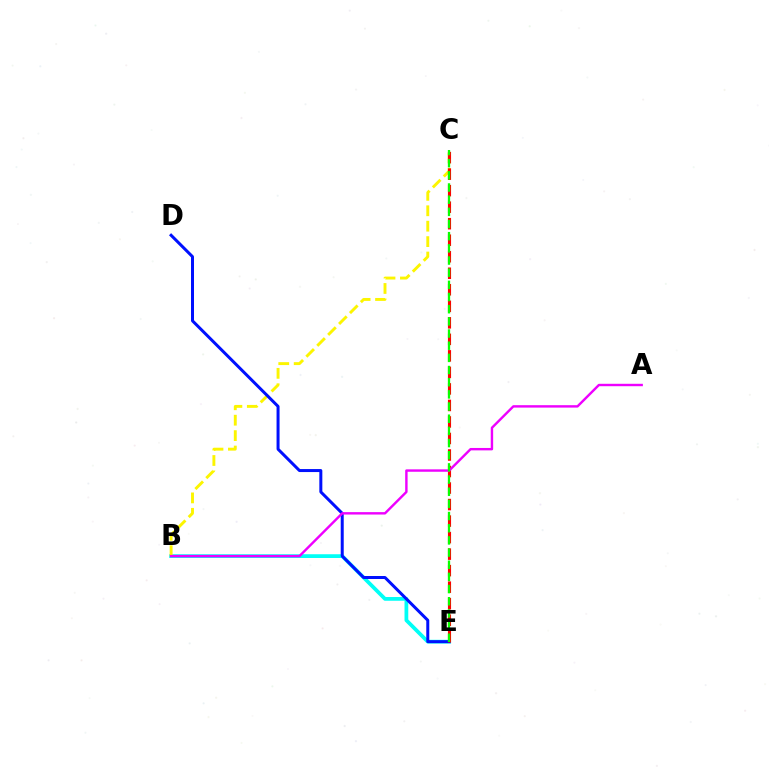{('B', 'E'): [{'color': '#00fff6', 'line_style': 'solid', 'thickness': 2.7}], ('B', 'C'): [{'color': '#fcf500', 'line_style': 'dashed', 'thickness': 2.1}], ('D', 'E'): [{'color': '#0010ff', 'line_style': 'solid', 'thickness': 2.16}], ('C', 'E'): [{'color': '#ff0000', 'line_style': 'dashed', 'thickness': 2.24}, {'color': '#08ff00', 'line_style': 'dashed', 'thickness': 1.65}], ('A', 'B'): [{'color': '#ee00ff', 'line_style': 'solid', 'thickness': 1.74}]}